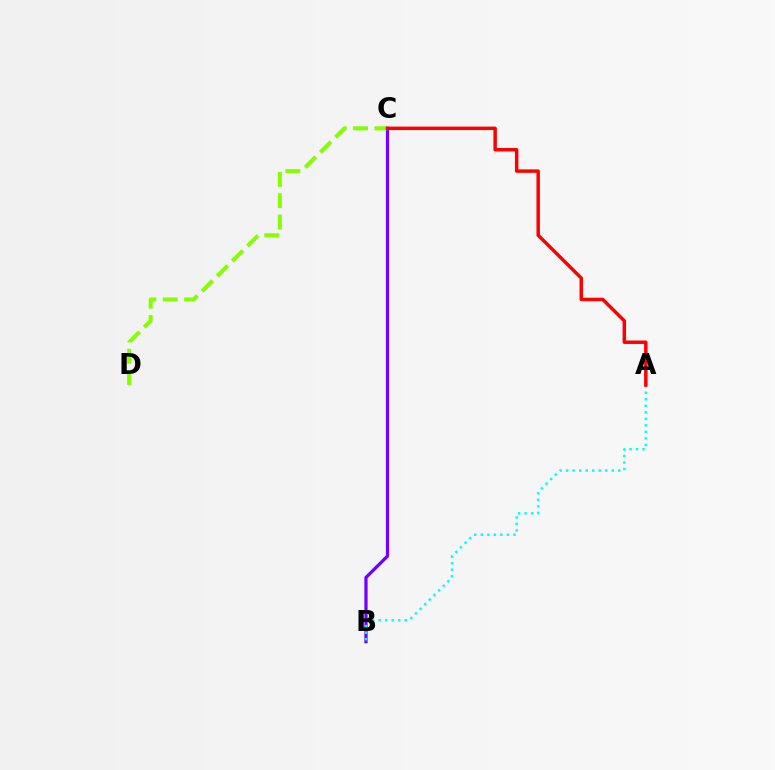{('B', 'C'): [{'color': '#7200ff', 'line_style': 'solid', 'thickness': 2.33}], ('C', 'D'): [{'color': '#84ff00', 'line_style': 'dashed', 'thickness': 2.9}], ('A', 'B'): [{'color': '#00fff6', 'line_style': 'dotted', 'thickness': 1.77}], ('A', 'C'): [{'color': '#ff0000', 'line_style': 'solid', 'thickness': 2.49}]}